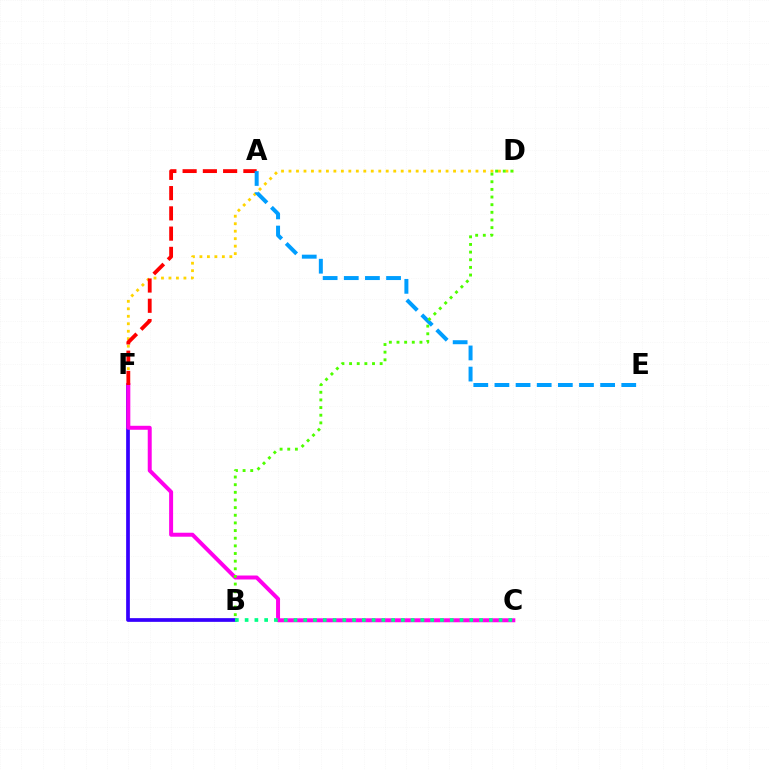{('B', 'F'): [{'color': '#3700ff', 'line_style': 'solid', 'thickness': 2.68}], ('C', 'F'): [{'color': '#ff00ed', 'line_style': 'solid', 'thickness': 2.86}], ('D', 'F'): [{'color': '#ffd500', 'line_style': 'dotted', 'thickness': 2.03}], ('A', 'F'): [{'color': '#ff0000', 'line_style': 'dashed', 'thickness': 2.75}], ('B', 'C'): [{'color': '#00ff86', 'line_style': 'dotted', 'thickness': 2.65}], ('A', 'E'): [{'color': '#009eff', 'line_style': 'dashed', 'thickness': 2.87}], ('B', 'D'): [{'color': '#4fff00', 'line_style': 'dotted', 'thickness': 2.08}]}